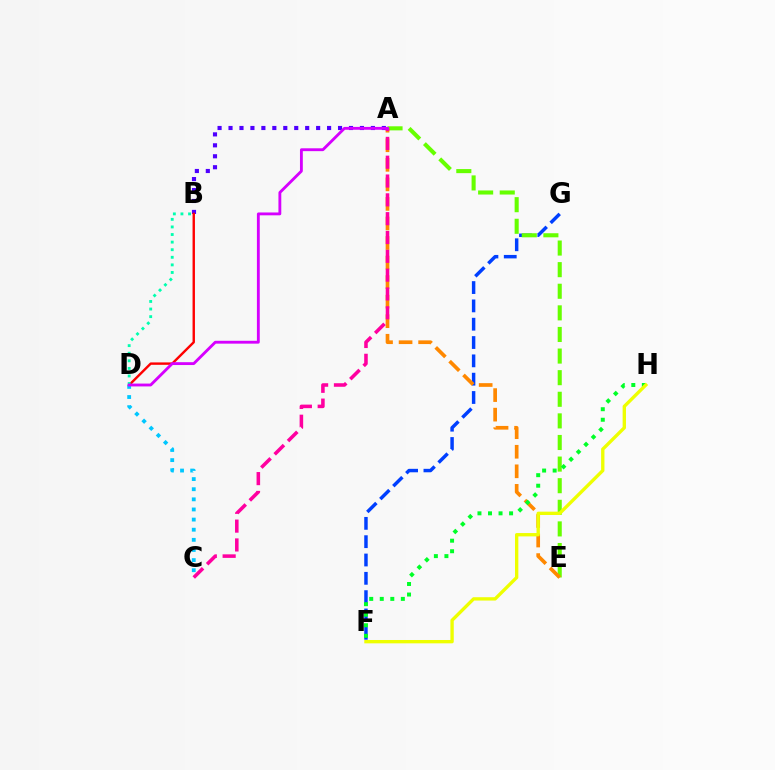{('F', 'G'): [{'color': '#003fff', 'line_style': 'dashed', 'thickness': 2.49}], ('A', 'B'): [{'color': '#4f00ff', 'line_style': 'dotted', 'thickness': 2.98}], ('A', 'E'): [{'color': '#66ff00', 'line_style': 'dashed', 'thickness': 2.93}, {'color': '#ff8800', 'line_style': 'dashed', 'thickness': 2.66}], ('B', 'D'): [{'color': '#ff0000', 'line_style': 'solid', 'thickness': 1.73}, {'color': '#00ffaf', 'line_style': 'dotted', 'thickness': 2.06}], ('F', 'H'): [{'color': '#00ff27', 'line_style': 'dotted', 'thickness': 2.86}, {'color': '#eeff00', 'line_style': 'solid', 'thickness': 2.41}], ('A', 'C'): [{'color': '#ff00a0', 'line_style': 'dashed', 'thickness': 2.56}], ('C', 'D'): [{'color': '#00c7ff', 'line_style': 'dotted', 'thickness': 2.75}], ('A', 'D'): [{'color': '#d600ff', 'line_style': 'solid', 'thickness': 2.05}]}